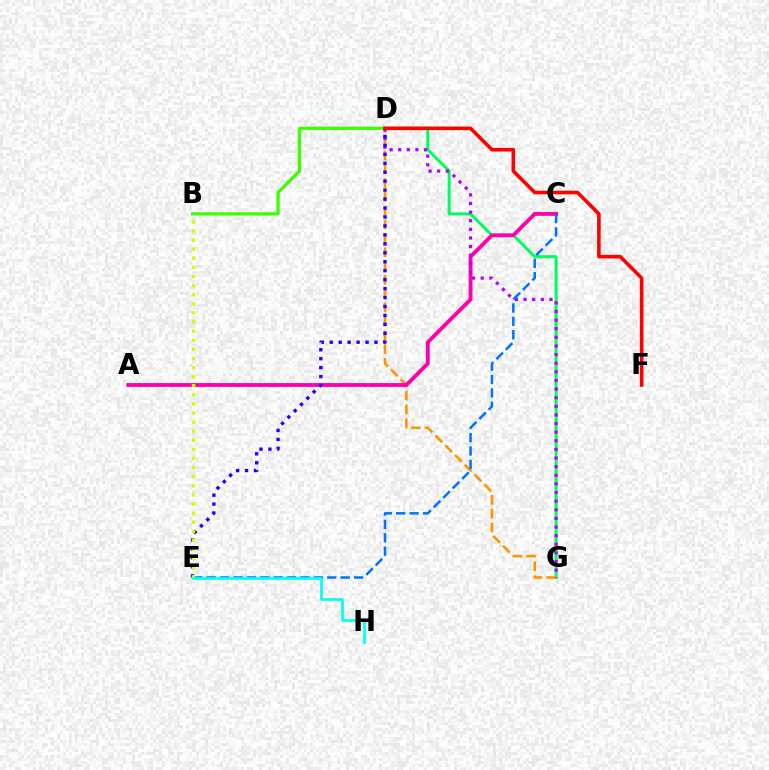{('D', 'G'): [{'color': '#00ff5c', 'line_style': 'solid', 'thickness': 2.17}, {'color': '#ff9400', 'line_style': 'dashed', 'thickness': 1.88}, {'color': '#b900ff', 'line_style': 'dotted', 'thickness': 2.34}], ('B', 'D'): [{'color': '#3dff00', 'line_style': 'solid', 'thickness': 2.36}], ('A', 'C'): [{'color': '#ff00ac', 'line_style': 'solid', 'thickness': 2.77}], ('D', 'E'): [{'color': '#2500ff', 'line_style': 'dotted', 'thickness': 2.43}], ('D', 'F'): [{'color': '#ff0000', 'line_style': 'solid', 'thickness': 2.59}], ('C', 'E'): [{'color': '#0074ff', 'line_style': 'dashed', 'thickness': 1.82}], ('B', 'E'): [{'color': '#d1ff00', 'line_style': 'dotted', 'thickness': 2.47}], ('E', 'H'): [{'color': '#00fff6', 'line_style': 'solid', 'thickness': 1.95}]}